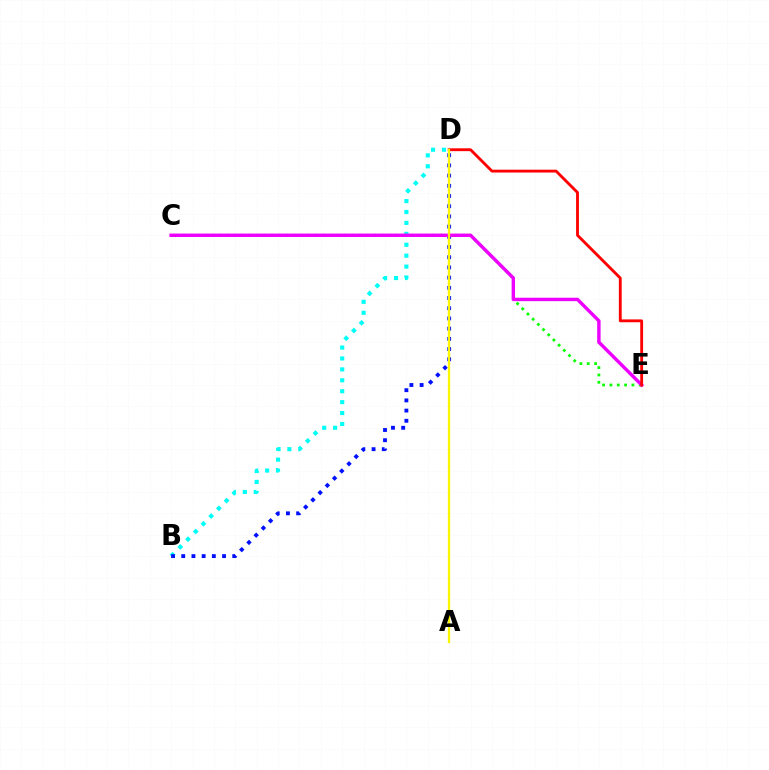{('B', 'D'): [{'color': '#00fff6', 'line_style': 'dotted', 'thickness': 2.97}, {'color': '#0010ff', 'line_style': 'dotted', 'thickness': 2.77}], ('C', 'E'): [{'color': '#08ff00', 'line_style': 'dotted', 'thickness': 2.0}, {'color': '#ee00ff', 'line_style': 'solid', 'thickness': 2.46}], ('D', 'E'): [{'color': '#ff0000', 'line_style': 'solid', 'thickness': 2.05}], ('A', 'D'): [{'color': '#fcf500', 'line_style': 'solid', 'thickness': 1.65}]}